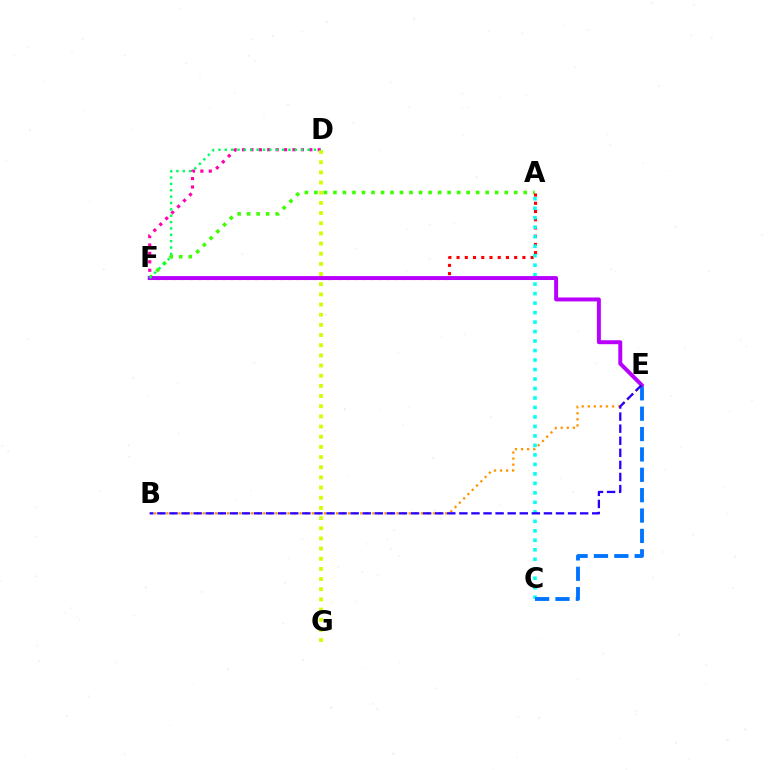{('A', 'F'): [{'color': '#3dff00', 'line_style': 'dotted', 'thickness': 2.59}, {'color': '#ff0000', 'line_style': 'dotted', 'thickness': 2.24}], ('D', 'F'): [{'color': '#ff00ac', 'line_style': 'dotted', 'thickness': 2.29}, {'color': '#00ff5c', 'line_style': 'dotted', 'thickness': 1.73}], ('A', 'C'): [{'color': '#00fff6', 'line_style': 'dotted', 'thickness': 2.58}], ('D', 'G'): [{'color': '#d1ff00', 'line_style': 'dotted', 'thickness': 2.76}], ('C', 'E'): [{'color': '#0074ff', 'line_style': 'dashed', 'thickness': 2.77}], ('E', 'F'): [{'color': '#b900ff', 'line_style': 'solid', 'thickness': 2.84}], ('B', 'E'): [{'color': '#ff9400', 'line_style': 'dotted', 'thickness': 1.65}, {'color': '#2500ff', 'line_style': 'dashed', 'thickness': 1.64}]}